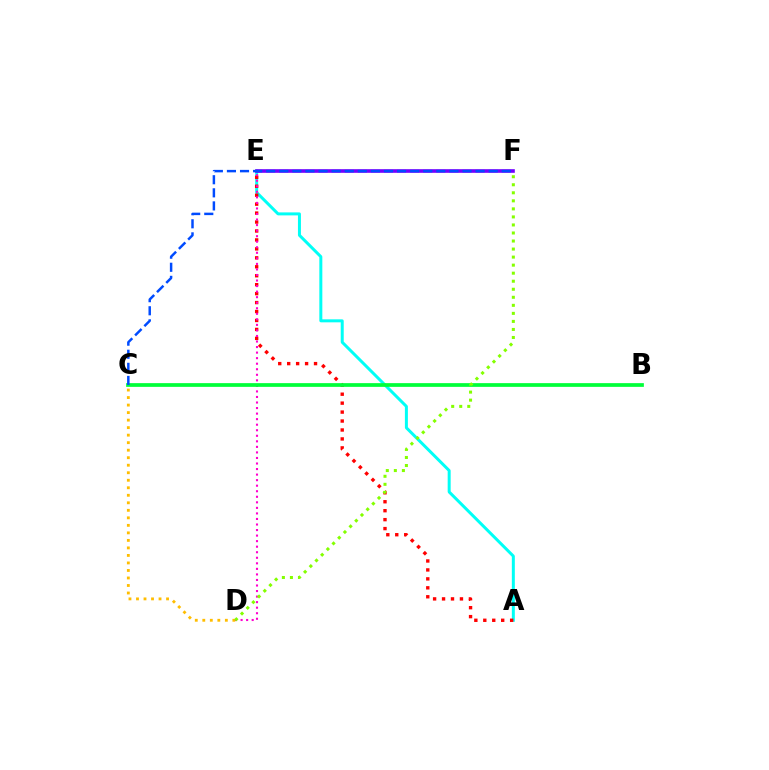{('A', 'E'): [{'color': '#00fff6', 'line_style': 'solid', 'thickness': 2.15}, {'color': '#ff0000', 'line_style': 'dotted', 'thickness': 2.43}], ('E', 'F'): [{'color': '#7200ff', 'line_style': 'solid', 'thickness': 2.61}], ('D', 'E'): [{'color': '#ff00cf', 'line_style': 'dotted', 'thickness': 1.51}], ('C', 'D'): [{'color': '#ffbd00', 'line_style': 'dotted', 'thickness': 2.04}], ('B', 'C'): [{'color': '#00ff39', 'line_style': 'solid', 'thickness': 2.68}], ('D', 'F'): [{'color': '#84ff00', 'line_style': 'dotted', 'thickness': 2.18}], ('C', 'F'): [{'color': '#004bff', 'line_style': 'dashed', 'thickness': 1.78}]}